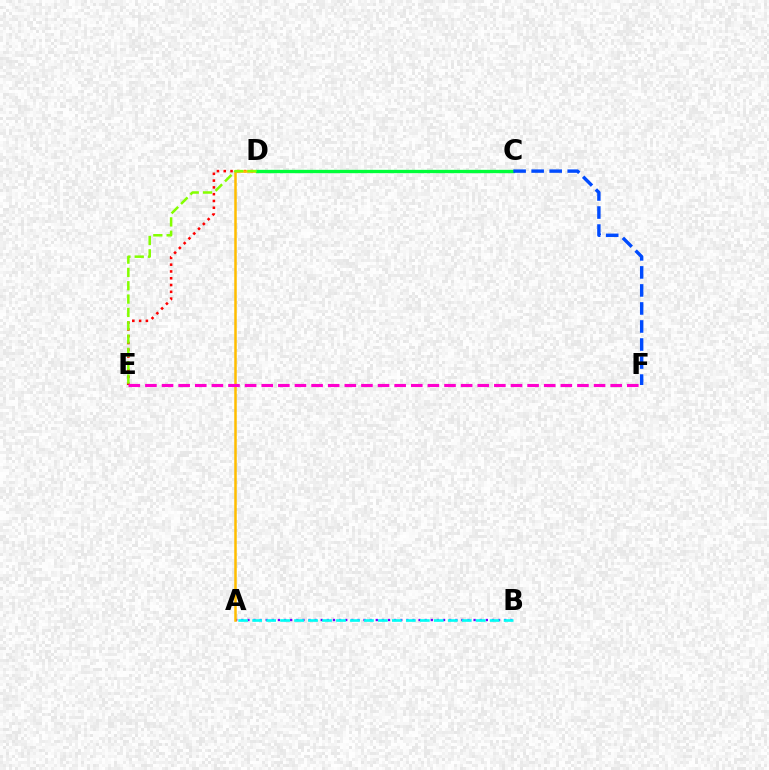{('A', 'B'): [{'color': '#7200ff', 'line_style': 'dotted', 'thickness': 1.66}, {'color': '#00fff6', 'line_style': 'dashed', 'thickness': 1.9}], ('D', 'E'): [{'color': '#ff0000', 'line_style': 'dotted', 'thickness': 1.84}, {'color': '#84ff00', 'line_style': 'dashed', 'thickness': 1.81}], ('A', 'D'): [{'color': '#ffbd00', 'line_style': 'solid', 'thickness': 1.81}], ('C', 'D'): [{'color': '#00ff39', 'line_style': 'solid', 'thickness': 2.4}], ('C', 'F'): [{'color': '#004bff', 'line_style': 'dashed', 'thickness': 2.45}], ('E', 'F'): [{'color': '#ff00cf', 'line_style': 'dashed', 'thickness': 2.26}]}